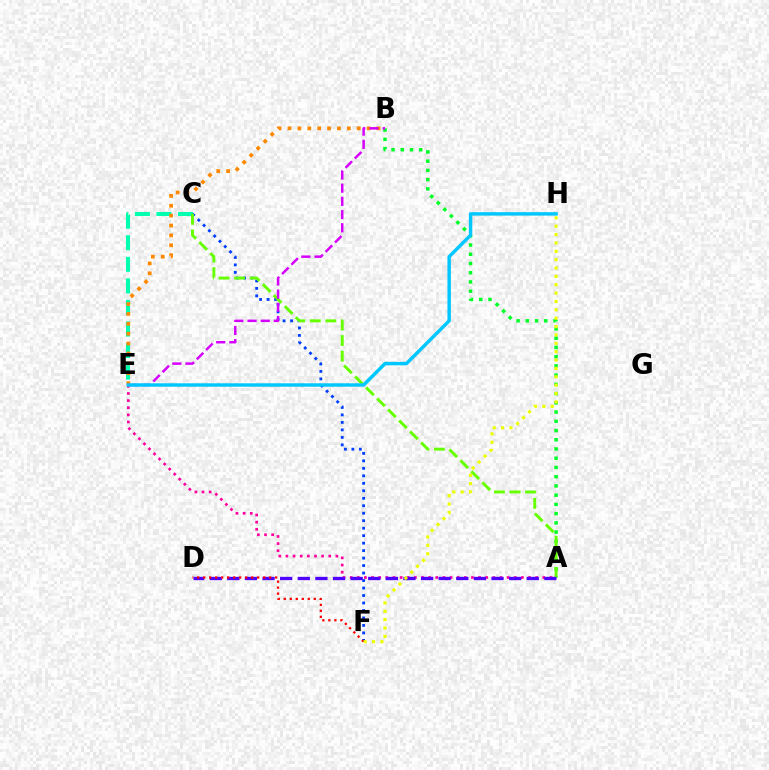{('C', 'F'): [{'color': '#003fff', 'line_style': 'dotted', 'thickness': 2.03}], ('A', 'B'): [{'color': '#00ff27', 'line_style': 'dotted', 'thickness': 2.51}], ('C', 'E'): [{'color': '#00ffaf', 'line_style': 'dashed', 'thickness': 2.93}], ('A', 'E'): [{'color': '#ff00a0', 'line_style': 'dotted', 'thickness': 1.94}], ('A', 'C'): [{'color': '#66ff00', 'line_style': 'dashed', 'thickness': 2.11}], ('A', 'D'): [{'color': '#4f00ff', 'line_style': 'dashed', 'thickness': 2.39}], ('B', 'E'): [{'color': '#ff8800', 'line_style': 'dotted', 'thickness': 2.69}, {'color': '#d600ff', 'line_style': 'dashed', 'thickness': 1.79}], ('D', 'F'): [{'color': '#ff0000', 'line_style': 'dotted', 'thickness': 1.63}], ('F', 'H'): [{'color': '#eeff00', 'line_style': 'dotted', 'thickness': 2.27}], ('E', 'H'): [{'color': '#00c7ff', 'line_style': 'solid', 'thickness': 2.48}]}